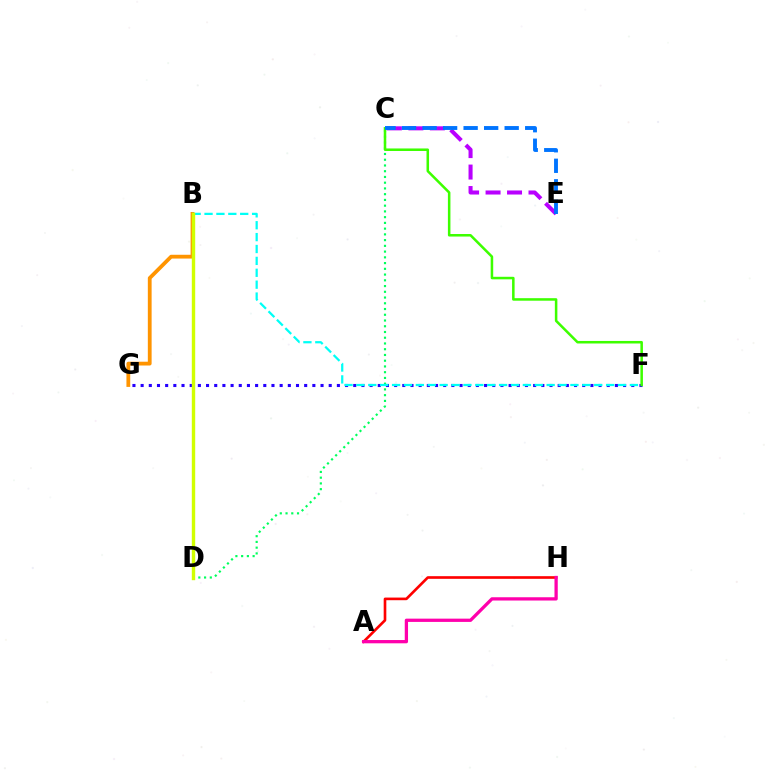{('C', 'E'): [{'color': '#b900ff', 'line_style': 'dashed', 'thickness': 2.92}, {'color': '#0074ff', 'line_style': 'dashed', 'thickness': 2.79}], ('C', 'D'): [{'color': '#00ff5c', 'line_style': 'dotted', 'thickness': 1.56}], ('F', 'G'): [{'color': '#2500ff', 'line_style': 'dotted', 'thickness': 2.22}], ('B', 'G'): [{'color': '#ff9400', 'line_style': 'solid', 'thickness': 2.73}], ('C', 'F'): [{'color': '#3dff00', 'line_style': 'solid', 'thickness': 1.82}], ('B', 'F'): [{'color': '#00fff6', 'line_style': 'dashed', 'thickness': 1.62}], ('A', 'H'): [{'color': '#ff0000', 'line_style': 'solid', 'thickness': 1.91}, {'color': '#ff00ac', 'line_style': 'solid', 'thickness': 2.36}], ('B', 'D'): [{'color': '#d1ff00', 'line_style': 'solid', 'thickness': 2.44}]}